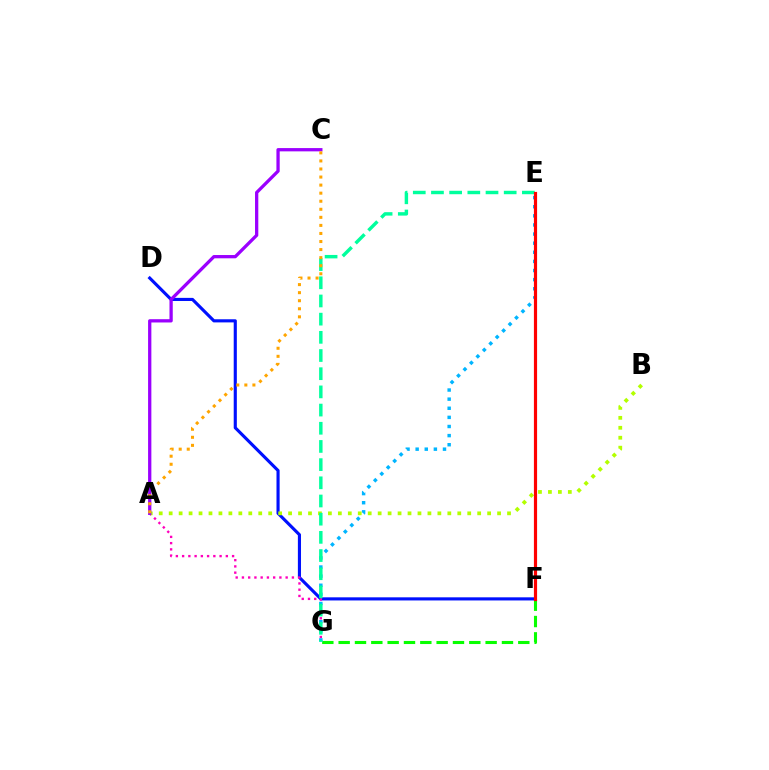{('F', 'G'): [{'color': '#08ff00', 'line_style': 'dashed', 'thickness': 2.22}], ('D', 'F'): [{'color': '#0010ff', 'line_style': 'solid', 'thickness': 2.25}], ('A', 'G'): [{'color': '#ff00bd', 'line_style': 'dotted', 'thickness': 1.7}], ('E', 'G'): [{'color': '#00b5ff', 'line_style': 'dotted', 'thickness': 2.48}, {'color': '#00ff9d', 'line_style': 'dashed', 'thickness': 2.47}], ('A', 'B'): [{'color': '#b3ff00', 'line_style': 'dotted', 'thickness': 2.7}], ('A', 'C'): [{'color': '#9b00ff', 'line_style': 'solid', 'thickness': 2.36}, {'color': '#ffa500', 'line_style': 'dotted', 'thickness': 2.19}], ('E', 'F'): [{'color': '#ff0000', 'line_style': 'solid', 'thickness': 2.29}]}